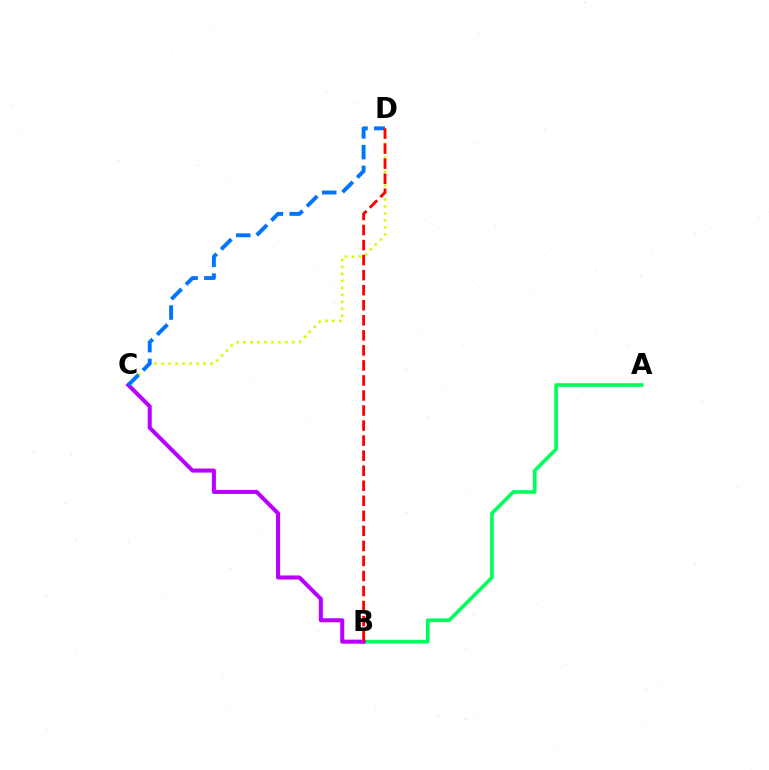{('C', 'D'): [{'color': '#d1ff00', 'line_style': 'dotted', 'thickness': 1.9}, {'color': '#0074ff', 'line_style': 'dashed', 'thickness': 2.82}], ('A', 'B'): [{'color': '#00ff5c', 'line_style': 'solid', 'thickness': 2.64}], ('B', 'C'): [{'color': '#b900ff', 'line_style': 'solid', 'thickness': 2.91}], ('B', 'D'): [{'color': '#ff0000', 'line_style': 'dashed', 'thickness': 2.04}]}